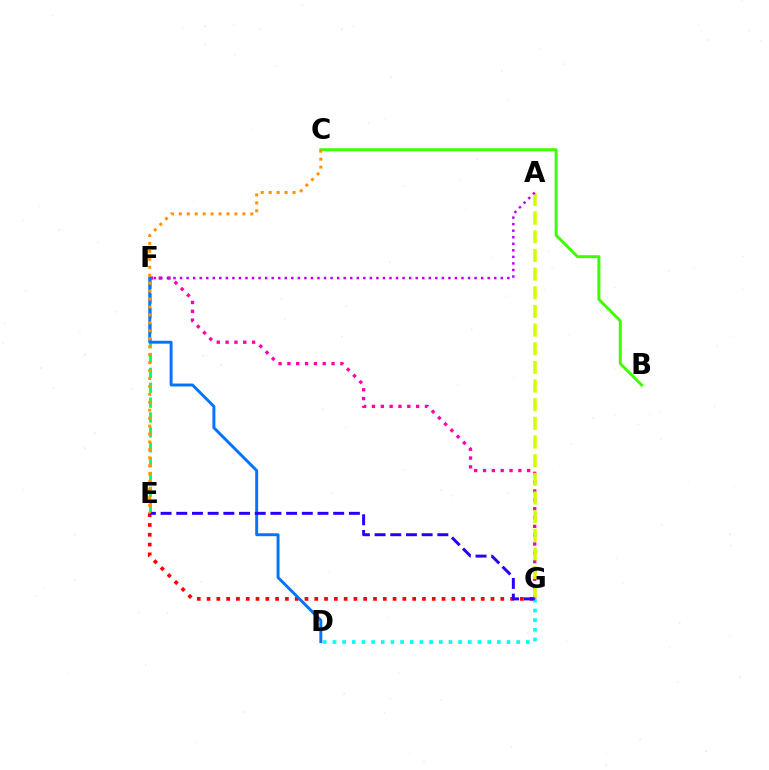{('E', 'G'): [{'color': '#ff0000', 'line_style': 'dotted', 'thickness': 2.66}, {'color': '#2500ff', 'line_style': 'dashed', 'thickness': 2.13}], ('D', 'G'): [{'color': '#00fff6', 'line_style': 'dotted', 'thickness': 2.63}], ('B', 'C'): [{'color': '#3dff00', 'line_style': 'solid', 'thickness': 2.12}], ('E', 'F'): [{'color': '#00ff5c', 'line_style': 'dashed', 'thickness': 2.02}], ('F', 'G'): [{'color': '#ff00ac', 'line_style': 'dotted', 'thickness': 2.4}], ('D', 'F'): [{'color': '#0074ff', 'line_style': 'solid', 'thickness': 2.11}], ('A', 'G'): [{'color': '#d1ff00', 'line_style': 'dashed', 'thickness': 2.53}], ('A', 'F'): [{'color': '#b900ff', 'line_style': 'dotted', 'thickness': 1.78}], ('C', 'E'): [{'color': '#ff9400', 'line_style': 'dotted', 'thickness': 2.16}]}